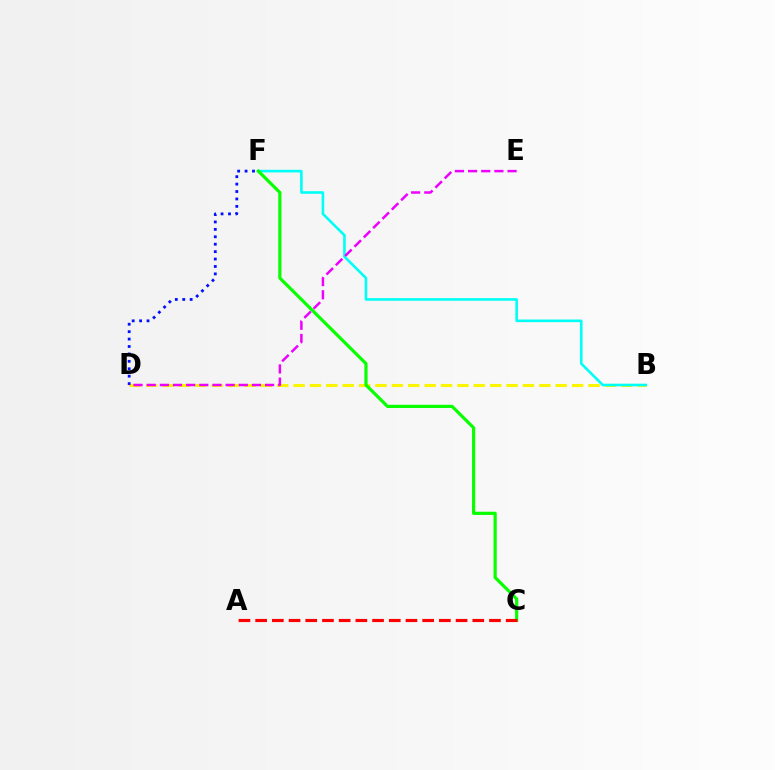{('B', 'D'): [{'color': '#fcf500', 'line_style': 'dashed', 'thickness': 2.23}], ('B', 'F'): [{'color': '#00fff6', 'line_style': 'solid', 'thickness': 1.88}], ('D', 'F'): [{'color': '#0010ff', 'line_style': 'dotted', 'thickness': 2.02}], ('C', 'F'): [{'color': '#08ff00', 'line_style': 'solid', 'thickness': 2.3}], ('D', 'E'): [{'color': '#ee00ff', 'line_style': 'dashed', 'thickness': 1.79}], ('A', 'C'): [{'color': '#ff0000', 'line_style': 'dashed', 'thickness': 2.27}]}